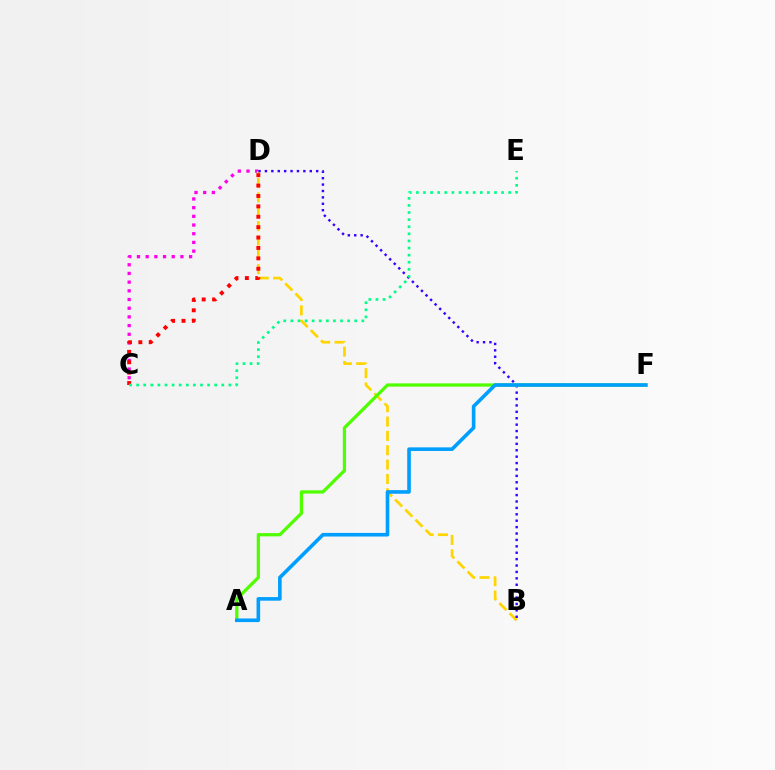{('C', 'D'): [{'color': '#ff00ed', 'line_style': 'dotted', 'thickness': 2.36}, {'color': '#ff0000', 'line_style': 'dotted', 'thickness': 2.82}], ('B', 'D'): [{'color': '#ffd500', 'line_style': 'dashed', 'thickness': 1.95}, {'color': '#3700ff', 'line_style': 'dotted', 'thickness': 1.74}], ('A', 'F'): [{'color': '#4fff00', 'line_style': 'solid', 'thickness': 2.34}, {'color': '#009eff', 'line_style': 'solid', 'thickness': 2.6}], ('C', 'E'): [{'color': '#00ff86', 'line_style': 'dotted', 'thickness': 1.93}]}